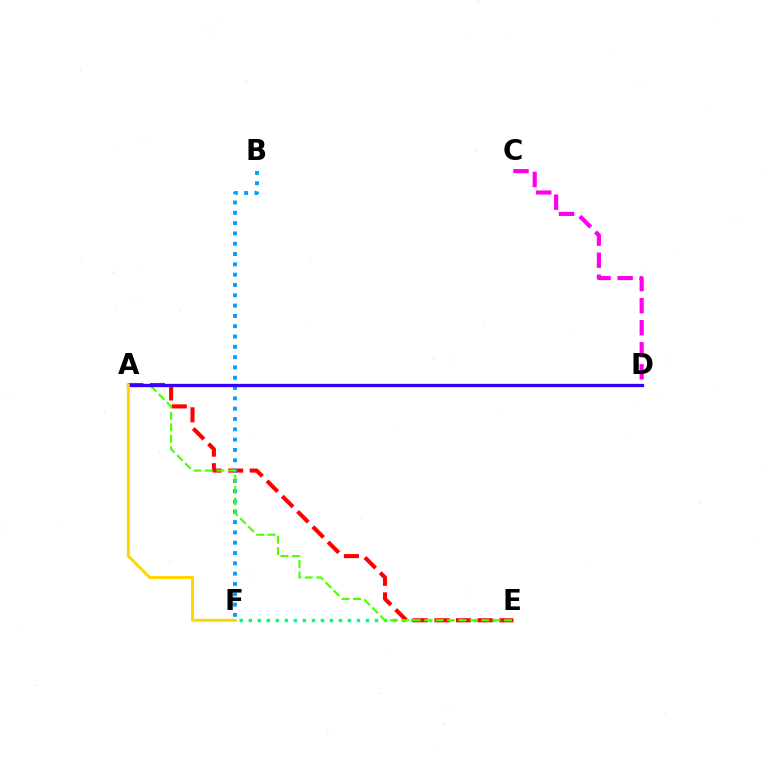{('E', 'F'): [{'color': '#00ff86', 'line_style': 'dotted', 'thickness': 2.45}], ('C', 'D'): [{'color': '#ff00ed', 'line_style': 'dashed', 'thickness': 3.0}], ('A', 'E'): [{'color': '#ff0000', 'line_style': 'dashed', 'thickness': 2.93}, {'color': '#4fff00', 'line_style': 'dashed', 'thickness': 1.55}], ('B', 'F'): [{'color': '#009eff', 'line_style': 'dotted', 'thickness': 2.8}], ('A', 'D'): [{'color': '#3700ff', 'line_style': 'solid', 'thickness': 2.37}], ('A', 'F'): [{'color': '#ffd500', 'line_style': 'solid', 'thickness': 2.13}]}